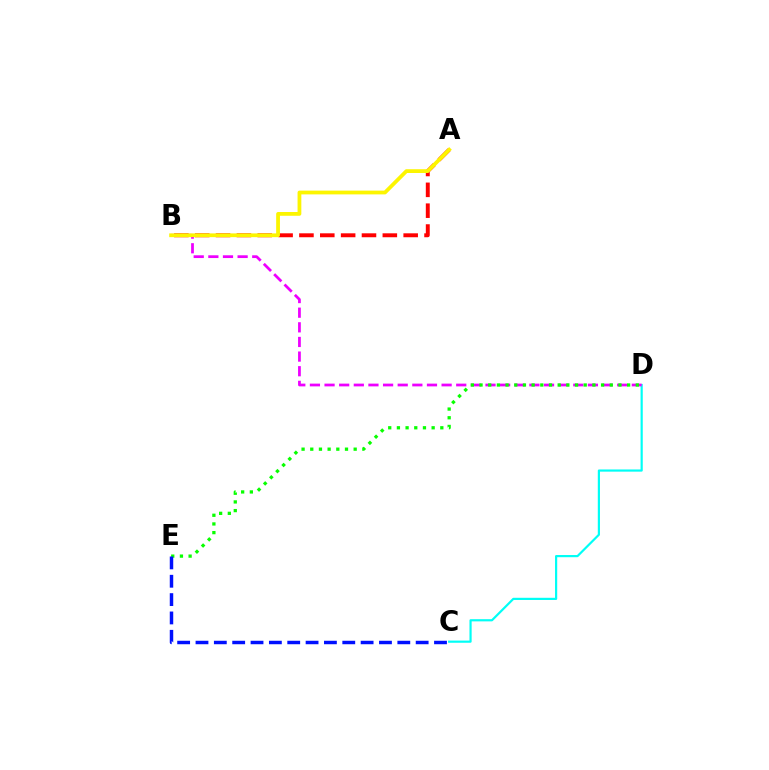{('C', 'D'): [{'color': '#00fff6', 'line_style': 'solid', 'thickness': 1.58}], ('B', 'D'): [{'color': '#ee00ff', 'line_style': 'dashed', 'thickness': 1.99}], ('D', 'E'): [{'color': '#08ff00', 'line_style': 'dotted', 'thickness': 2.36}], ('C', 'E'): [{'color': '#0010ff', 'line_style': 'dashed', 'thickness': 2.49}], ('A', 'B'): [{'color': '#ff0000', 'line_style': 'dashed', 'thickness': 2.83}, {'color': '#fcf500', 'line_style': 'solid', 'thickness': 2.72}]}